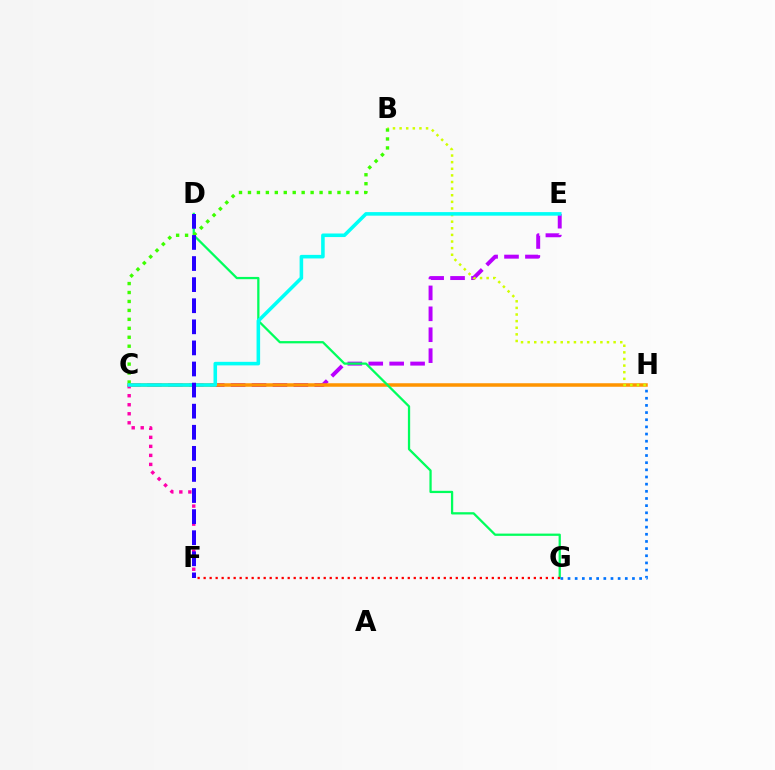{('C', 'E'): [{'color': '#b900ff', 'line_style': 'dashed', 'thickness': 2.84}, {'color': '#00fff6', 'line_style': 'solid', 'thickness': 2.57}], ('C', 'H'): [{'color': '#ff9400', 'line_style': 'solid', 'thickness': 2.53}], ('D', 'G'): [{'color': '#00ff5c', 'line_style': 'solid', 'thickness': 1.63}], ('B', 'H'): [{'color': '#d1ff00', 'line_style': 'dotted', 'thickness': 1.8}], ('F', 'G'): [{'color': '#ff0000', 'line_style': 'dotted', 'thickness': 1.63}], ('C', 'F'): [{'color': '#ff00ac', 'line_style': 'dotted', 'thickness': 2.45}], ('B', 'C'): [{'color': '#3dff00', 'line_style': 'dotted', 'thickness': 2.43}], ('G', 'H'): [{'color': '#0074ff', 'line_style': 'dotted', 'thickness': 1.95}], ('D', 'F'): [{'color': '#2500ff', 'line_style': 'dashed', 'thickness': 2.86}]}